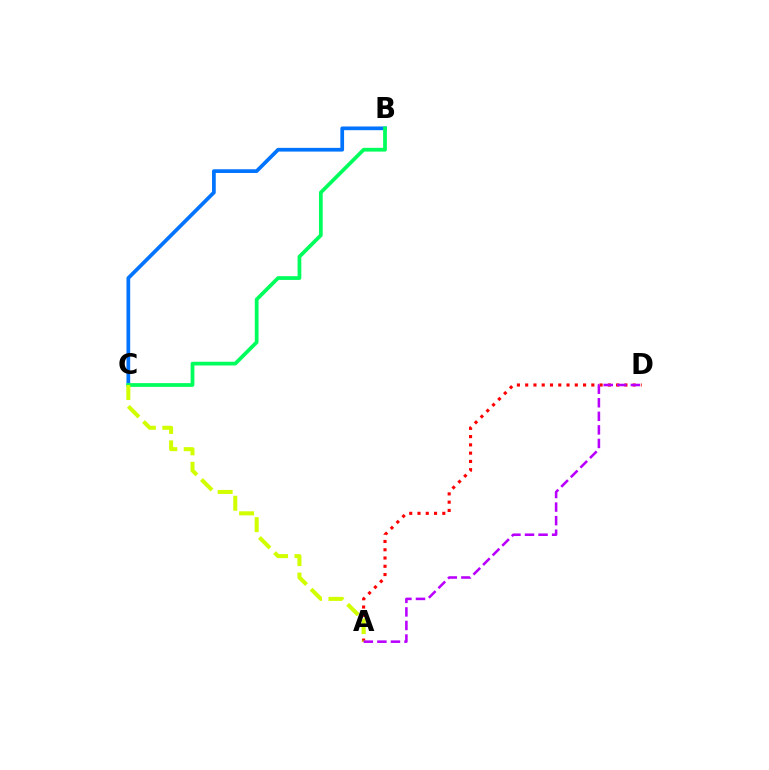{('B', 'C'): [{'color': '#0074ff', 'line_style': 'solid', 'thickness': 2.67}, {'color': '#00ff5c', 'line_style': 'solid', 'thickness': 2.69}], ('A', 'D'): [{'color': '#ff0000', 'line_style': 'dotted', 'thickness': 2.25}, {'color': '#b900ff', 'line_style': 'dashed', 'thickness': 1.84}], ('A', 'C'): [{'color': '#d1ff00', 'line_style': 'dashed', 'thickness': 2.91}]}